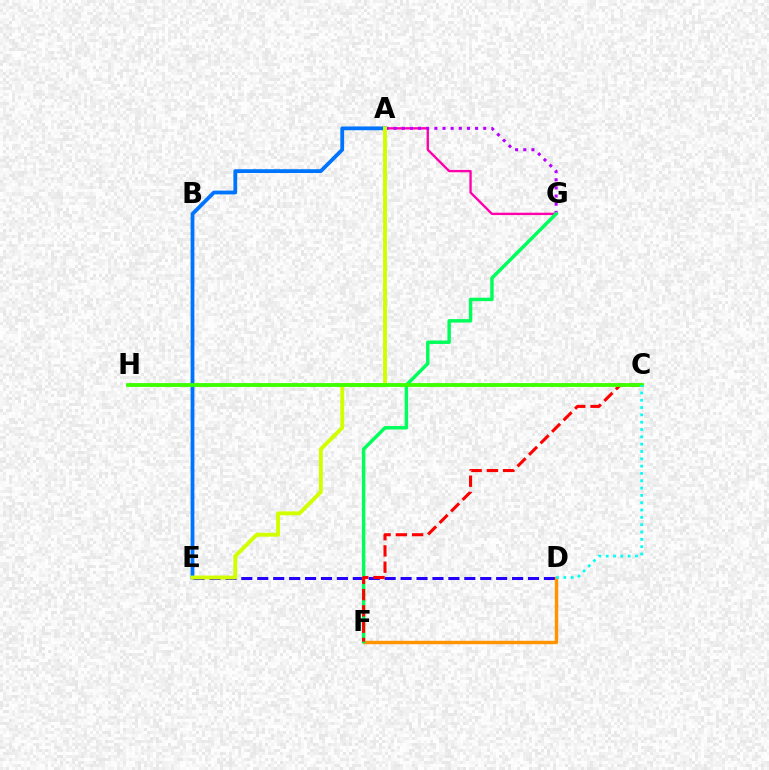{('D', 'E'): [{'color': '#2500ff', 'line_style': 'dashed', 'thickness': 2.16}], ('A', 'G'): [{'color': '#ff00ac', 'line_style': 'solid', 'thickness': 1.69}, {'color': '#b900ff', 'line_style': 'dotted', 'thickness': 2.21}], ('D', 'F'): [{'color': '#ff9400', 'line_style': 'solid', 'thickness': 2.47}], ('F', 'G'): [{'color': '#00ff5c', 'line_style': 'solid', 'thickness': 2.49}], ('C', 'F'): [{'color': '#ff0000', 'line_style': 'dashed', 'thickness': 2.21}], ('A', 'E'): [{'color': '#0074ff', 'line_style': 'solid', 'thickness': 2.73}, {'color': '#d1ff00', 'line_style': 'solid', 'thickness': 2.8}], ('C', 'H'): [{'color': '#3dff00', 'line_style': 'solid', 'thickness': 2.76}], ('C', 'D'): [{'color': '#00fff6', 'line_style': 'dotted', 'thickness': 1.99}]}